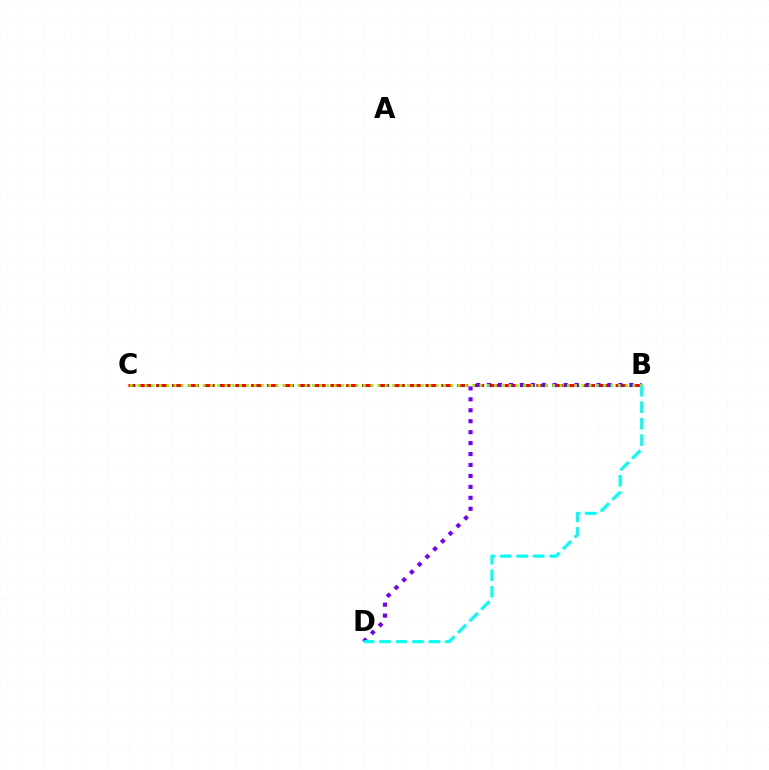{('B', 'C'): [{'color': '#ff0000', 'line_style': 'dashed', 'thickness': 2.15}, {'color': '#84ff00', 'line_style': 'dotted', 'thickness': 1.98}], ('B', 'D'): [{'color': '#7200ff', 'line_style': 'dotted', 'thickness': 2.97}, {'color': '#00fff6', 'line_style': 'dashed', 'thickness': 2.24}]}